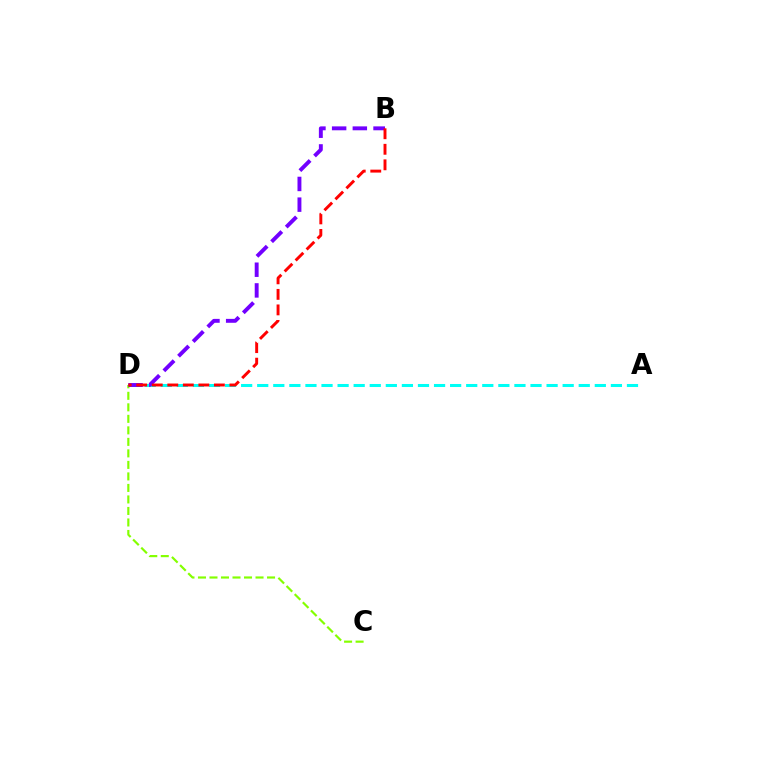{('A', 'D'): [{'color': '#00fff6', 'line_style': 'dashed', 'thickness': 2.18}], ('C', 'D'): [{'color': '#84ff00', 'line_style': 'dashed', 'thickness': 1.56}], ('B', 'D'): [{'color': '#7200ff', 'line_style': 'dashed', 'thickness': 2.81}, {'color': '#ff0000', 'line_style': 'dashed', 'thickness': 2.11}]}